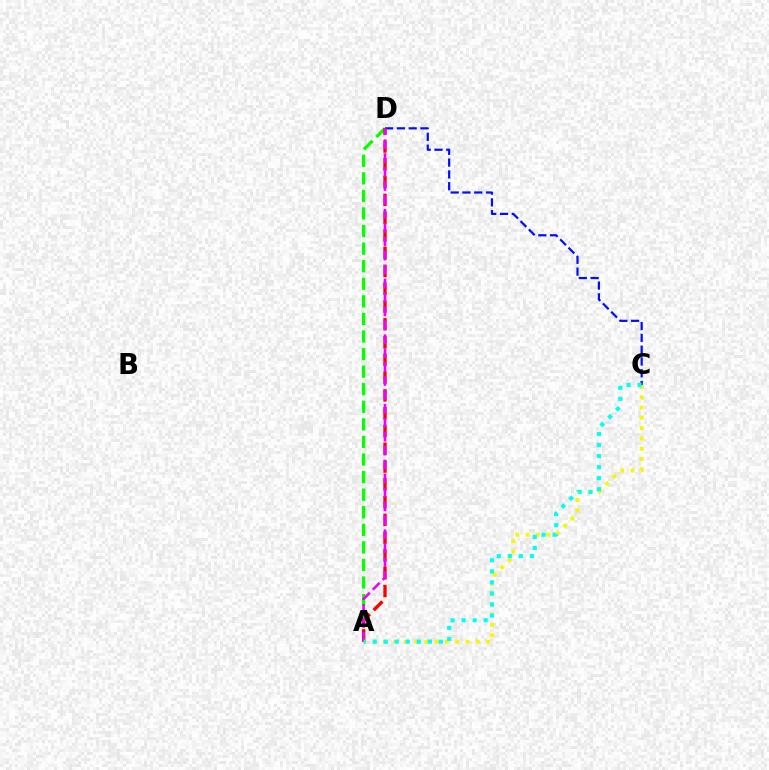{('A', 'D'): [{'color': '#08ff00', 'line_style': 'dashed', 'thickness': 2.39}, {'color': '#ff0000', 'line_style': 'dashed', 'thickness': 2.42}, {'color': '#ee00ff', 'line_style': 'dashed', 'thickness': 1.89}], ('A', 'C'): [{'color': '#fcf500', 'line_style': 'dotted', 'thickness': 2.8}, {'color': '#00fff6', 'line_style': 'dotted', 'thickness': 3.0}], ('C', 'D'): [{'color': '#0010ff', 'line_style': 'dashed', 'thickness': 1.6}]}